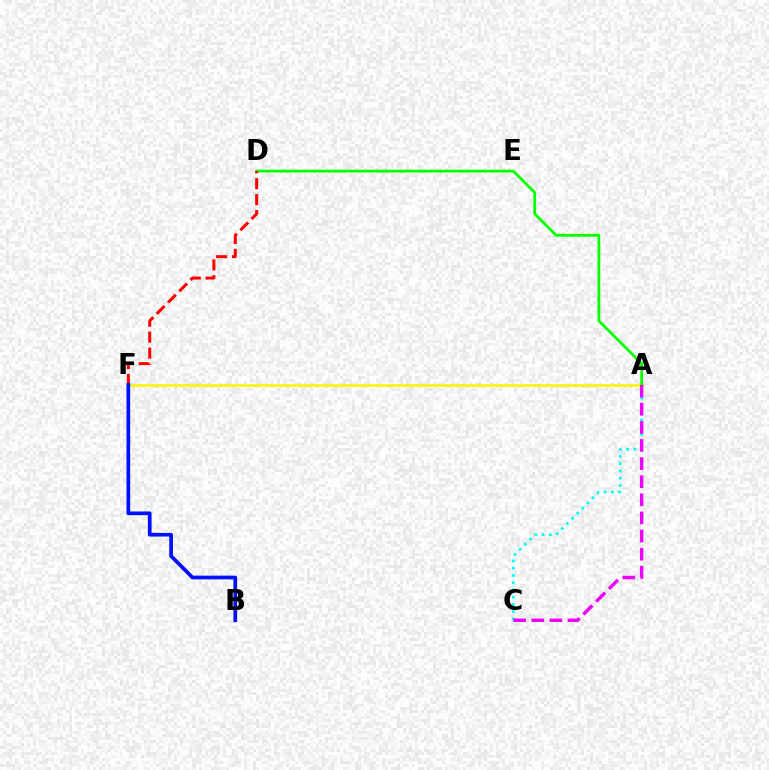{('A', 'F'): [{'color': '#fcf500', 'line_style': 'solid', 'thickness': 1.91}], ('A', 'D'): [{'color': '#08ff00', 'line_style': 'solid', 'thickness': 2.0}], ('A', 'C'): [{'color': '#00fff6', 'line_style': 'dotted', 'thickness': 1.97}, {'color': '#ee00ff', 'line_style': 'dashed', 'thickness': 2.46}], ('D', 'F'): [{'color': '#ff0000', 'line_style': 'dashed', 'thickness': 2.16}], ('B', 'F'): [{'color': '#0010ff', 'line_style': 'solid', 'thickness': 2.67}]}